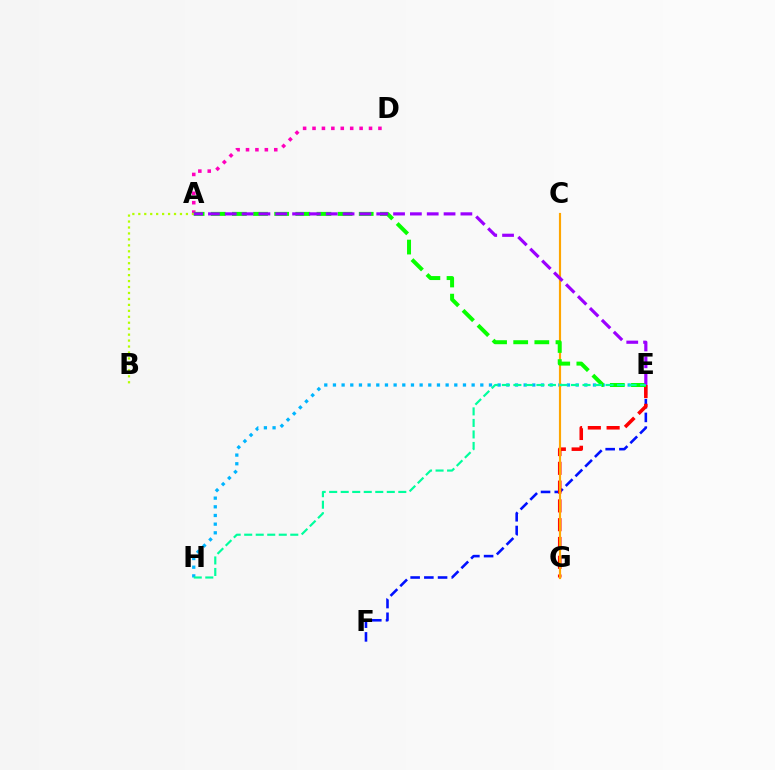{('A', 'D'): [{'color': '#ff00bd', 'line_style': 'dotted', 'thickness': 2.56}], ('E', 'F'): [{'color': '#0010ff', 'line_style': 'dashed', 'thickness': 1.86}], ('E', 'G'): [{'color': '#ff0000', 'line_style': 'dashed', 'thickness': 2.55}], ('E', 'H'): [{'color': '#00b5ff', 'line_style': 'dotted', 'thickness': 2.36}, {'color': '#00ff9d', 'line_style': 'dashed', 'thickness': 1.56}], ('C', 'G'): [{'color': '#ffa500', 'line_style': 'solid', 'thickness': 1.56}], ('A', 'E'): [{'color': '#08ff00', 'line_style': 'dashed', 'thickness': 2.87}, {'color': '#9b00ff', 'line_style': 'dashed', 'thickness': 2.29}], ('A', 'B'): [{'color': '#b3ff00', 'line_style': 'dotted', 'thickness': 1.62}]}